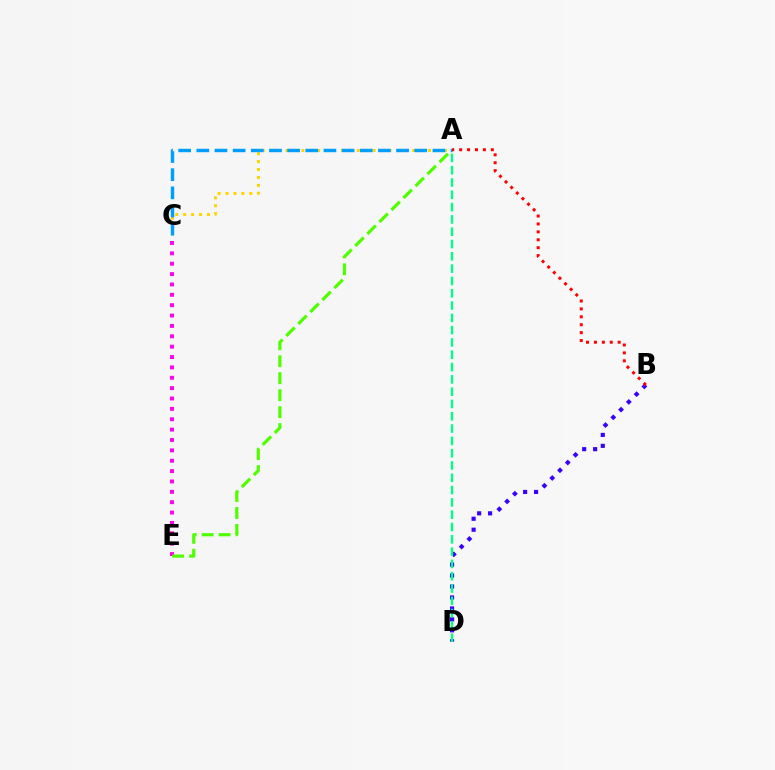{('C', 'E'): [{'color': '#ff00ed', 'line_style': 'dotted', 'thickness': 2.82}], ('A', 'C'): [{'color': '#ffd500', 'line_style': 'dotted', 'thickness': 2.15}, {'color': '#009eff', 'line_style': 'dashed', 'thickness': 2.47}], ('A', 'E'): [{'color': '#4fff00', 'line_style': 'dashed', 'thickness': 2.3}], ('B', 'D'): [{'color': '#3700ff', 'line_style': 'dotted', 'thickness': 2.98}], ('A', 'D'): [{'color': '#00ff86', 'line_style': 'dashed', 'thickness': 1.67}], ('A', 'B'): [{'color': '#ff0000', 'line_style': 'dotted', 'thickness': 2.15}]}